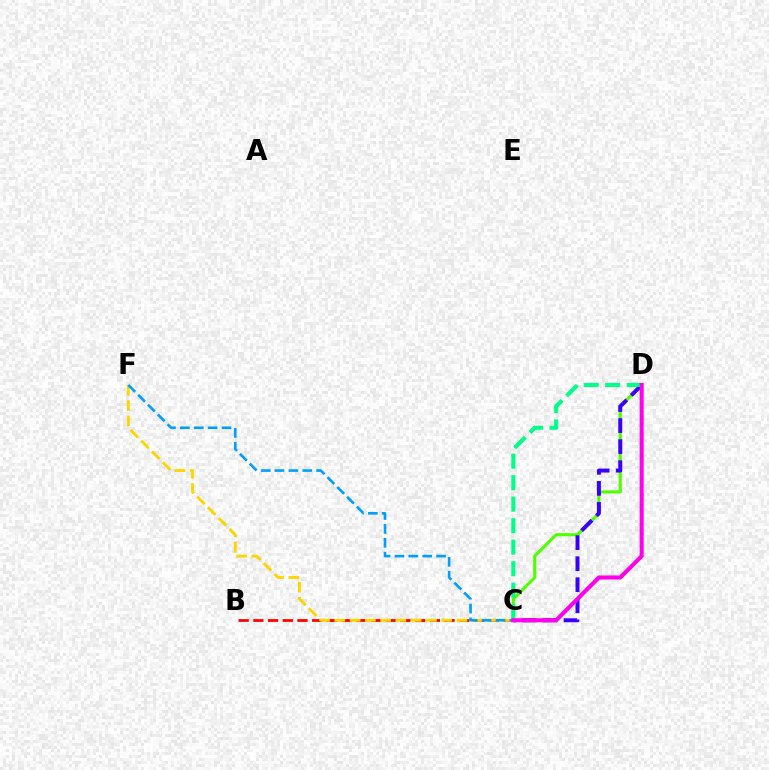{('C', 'D'): [{'color': '#4fff00', 'line_style': 'solid', 'thickness': 2.22}, {'color': '#3700ff', 'line_style': 'dashed', 'thickness': 2.86}, {'color': '#00ff86', 'line_style': 'dashed', 'thickness': 2.92}, {'color': '#ff00ed', 'line_style': 'solid', 'thickness': 2.92}], ('B', 'C'): [{'color': '#ff0000', 'line_style': 'dashed', 'thickness': 2.0}], ('C', 'F'): [{'color': '#ffd500', 'line_style': 'dashed', 'thickness': 2.07}, {'color': '#009eff', 'line_style': 'dashed', 'thickness': 1.89}]}